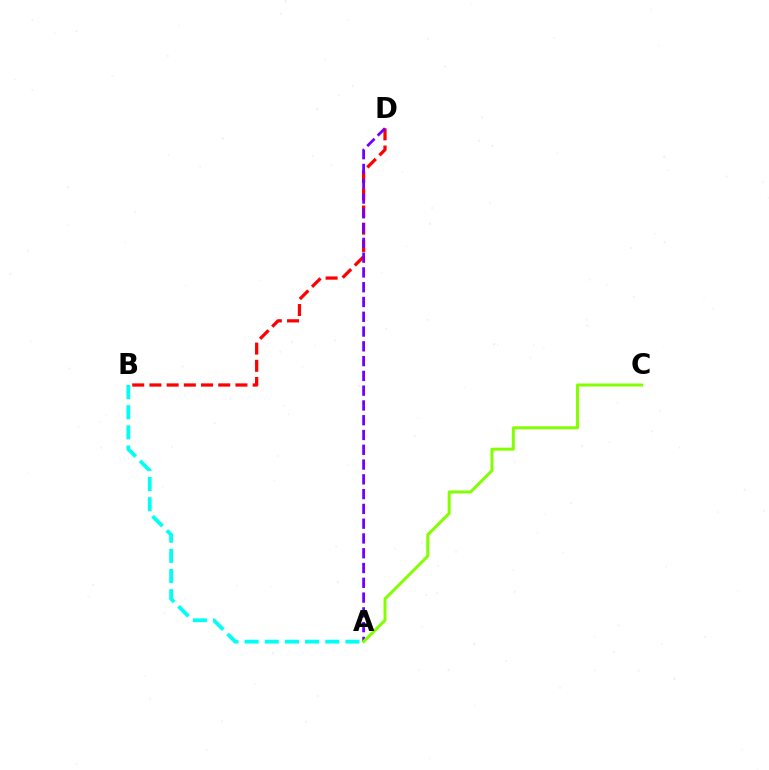{('A', 'B'): [{'color': '#00fff6', 'line_style': 'dashed', 'thickness': 2.74}], ('B', 'D'): [{'color': '#ff0000', 'line_style': 'dashed', 'thickness': 2.34}], ('A', 'D'): [{'color': '#7200ff', 'line_style': 'dashed', 'thickness': 2.01}], ('A', 'C'): [{'color': '#84ff00', 'line_style': 'solid', 'thickness': 2.16}]}